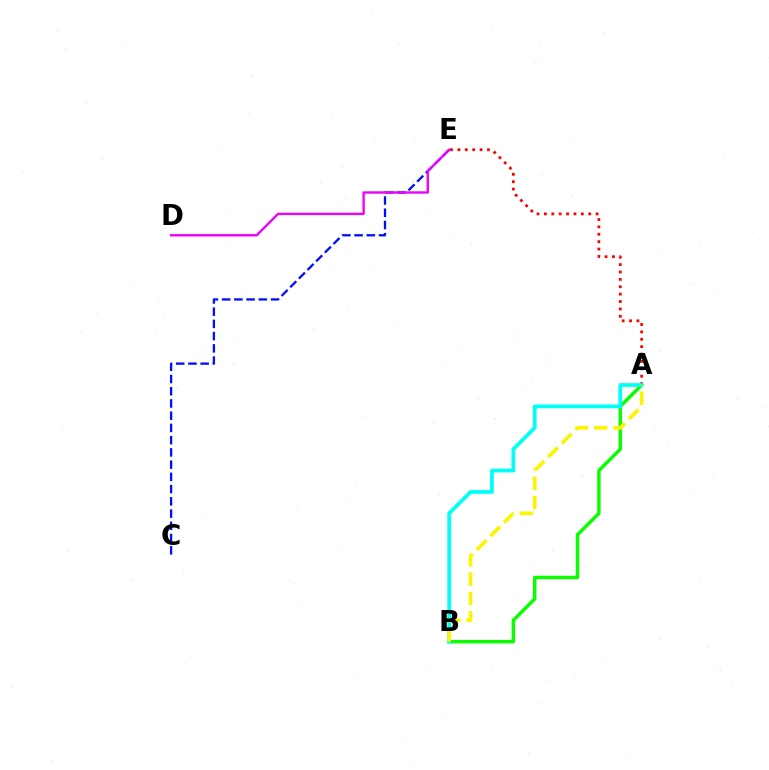{('C', 'E'): [{'color': '#0010ff', 'line_style': 'dashed', 'thickness': 1.66}], ('A', 'B'): [{'color': '#08ff00', 'line_style': 'solid', 'thickness': 2.48}, {'color': '#00fff6', 'line_style': 'solid', 'thickness': 2.69}, {'color': '#fcf500', 'line_style': 'dashed', 'thickness': 2.62}], ('D', 'E'): [{'color': '#ee00ff', 'line_style': 'solid', 'thickness': 1.71}], ('A', 'E'): [{'color': '#ff0000', 'line_style': 'dotted', 'thickness': 2.01}]}